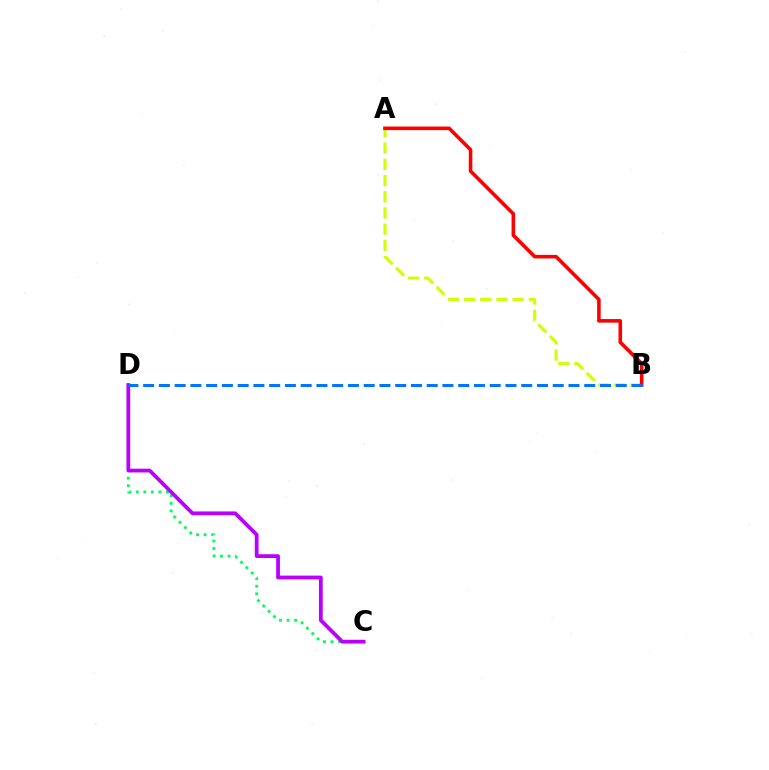{('C', 'D'): [{'color': '#00ff5c', 'line_style': 'dotted', 'thickness': 2.05}, {'color': '#b900ff', 'line_style': 'solid', 'thickness': 2.72}], ('A', 'B'): [{'color': '#d1ff00', 'line_style': 'dashed', 'thickness': 2.2}, {'color': '#ff0000', 'line_style': 'solid', 'thickness': 2.58}], ('B', 'D'): [{'color': '#0074ff', 'line_style': 'dashed', 'thickness': 2.14}]}